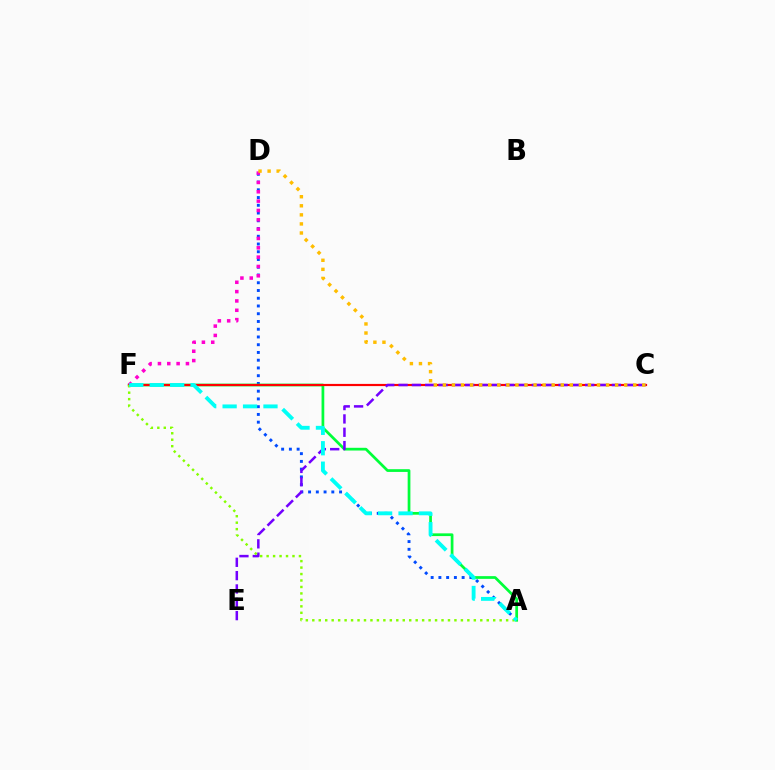{('A', 'D'): [{'color': '#004bff', 'line_style': 'dotted', 'thickness': 2.1}], ('A', 'F'): [{'color': '#00ff39', 'line_style': 'solid', 'thickness': 1.97}, {'color': '#84ff00', 'line_style': 'dotted', 'thickness': 1.76}, {'color': '#00fff6', 'line_style': 'dashed', 'thickness': 2.78}], ('C', 'F'): [{'color': '#ff0000', 'line_style': 'solid', 'thickness': 1.58}], ('C', 'E'): [{'color': '#7200ff', 'line_style': 'dashed', 'thickness': 1.81}], ('D', 'F'): [{'color': '#ff00cf', 'line_style': 'dotted', 'thickness': 2.54}], ('C', 'D'): [{'color': '#ffbd00', 'line_style': 'dotted', 'thickness': 2.46}]}